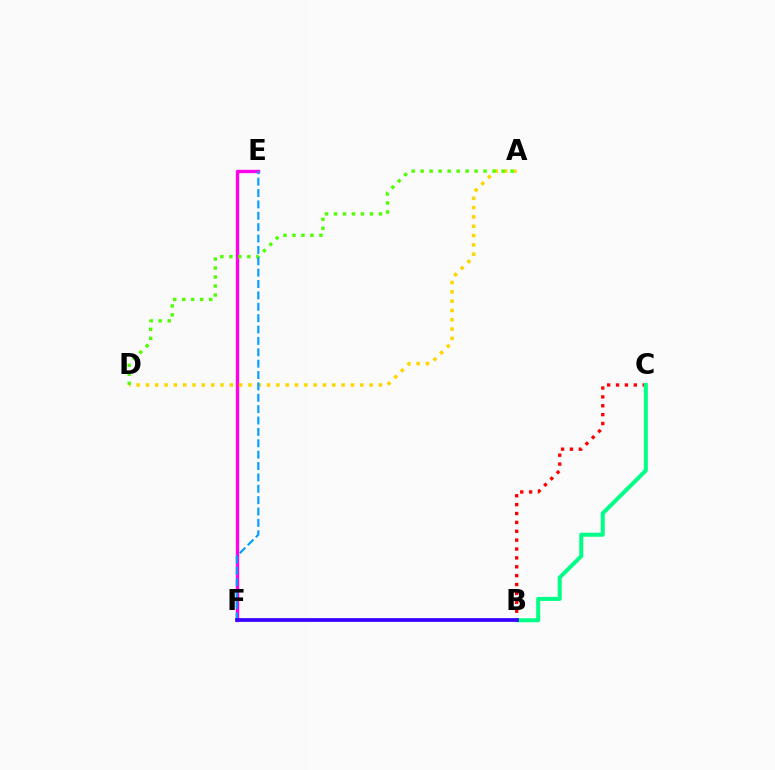{('B', 'C'): [{'color': '#ff0000', 'line_style': 'dotted', 'thickness': 2.41}, {'color': '#00ff86', 'line_style': 'solid', 'thickness': 2.89}], ('E', 'F'): [{'color': '#ff00ed', 'line_style': 'solid', 'thickness': 2.42}, {'color': '#009eff', 'line_style': 'dashed', 'thickness': 1.55}], ('A', 'D'): [{'color': '#ffd500', 'line_style': 'dotted', 'thickness': 2.53}, {'color': '#4fff00', 'line_style': 'dotted', 'thickness': 2.44}], ('B', 'F'): [{'color': '#3700ff', 'line_style': 'solid', 'thickness': 2.67}]}